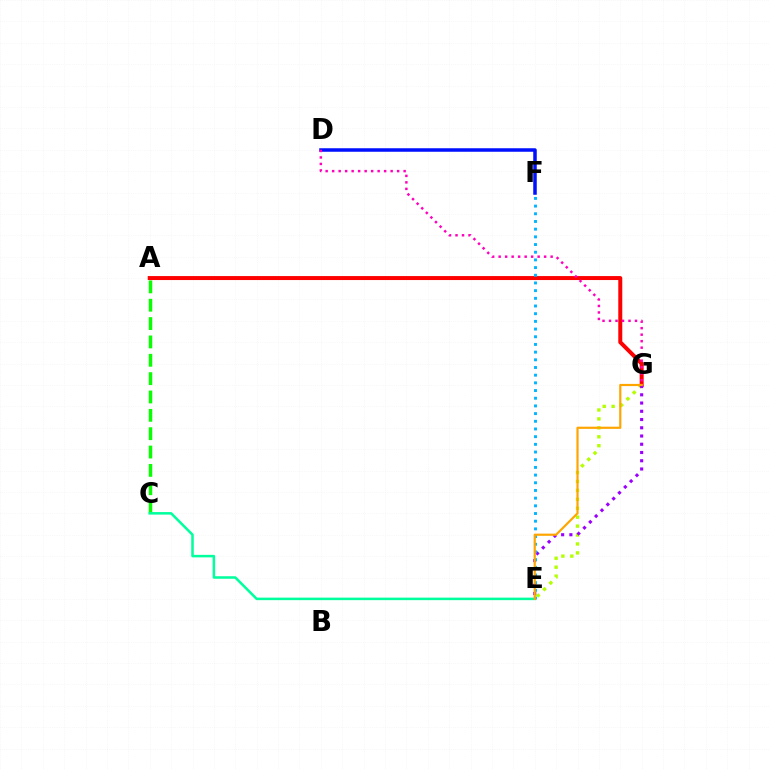{('A', 'C'): [{'color': '#08ff00', 'line_style': 'dashed', 'thickness': 2.49}], ('E', 'G'): [{'color': '#b3ff00', 'line_style': 'dotted', 'thickness': 2.43}, {'color': '#9b00ff', 'line_style': 'dotted', 'thickness': 2.24}, {'color': '#ffa500', 'line_style': 'solid', 'thickness': 1.57}], ('A', 'G'): [{'color': '#ff0000', 'line_style': 'solid', 'thickness': 2.87}], ('D', 'F'): [{'color': '#0010ff', 'line_style': 'solid', 'thickness': 2.53}], ('D', 'G'): [{'color': '#ff00bd', 'line_style': 'dotted', 'thickness': 1.77}], ('C', 'E'): [{'color': '#00ff9d', 'line_style': 'solid', 'thickness': 1.81}], ('E', 'F'): [{'color': '#00b5ff', 'line_style': 'dotted', 'thickness': 2.09}]}